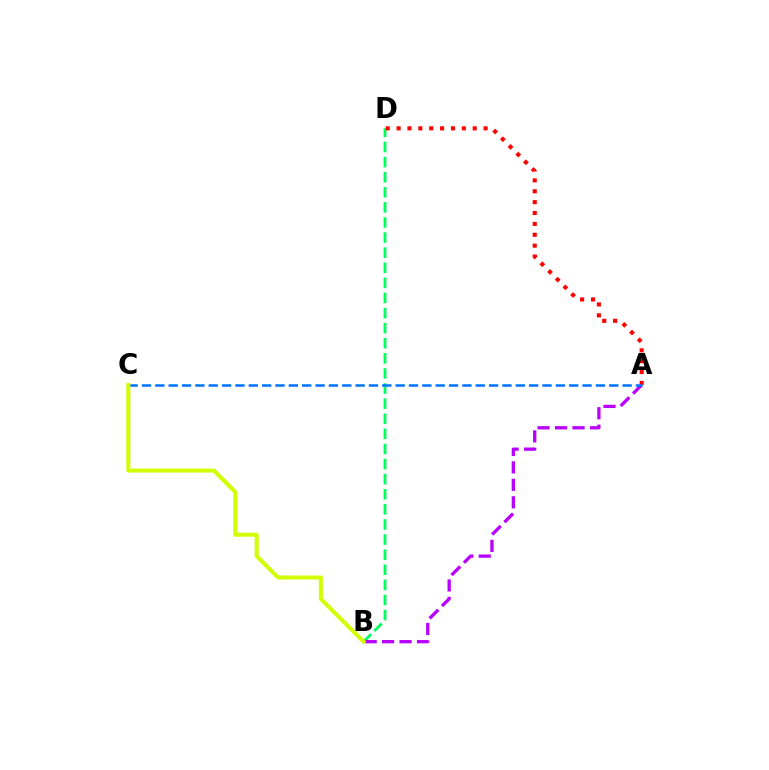{('B', 'D'): [{'color': '#00ff5c', 'line_style': 'dashed', 'thickness': 2.05}], ('A', 'D'): [{'color': '#ff0000', 'line_style': 'dotted', 'thickness': 2.96}], ('A', 'B'): [{'color': '#b900ff', 'line_style': 'dashed', 'thickness': 2.37}], ('A', 'C'): [{'color': '#0074ff', 'line_style': 'dashed', 'thickness': 1.81}], ('B', 'C'): [{'color': '#d1ff00', 'line_style': 'solid', 'thickness': 2.91}]}